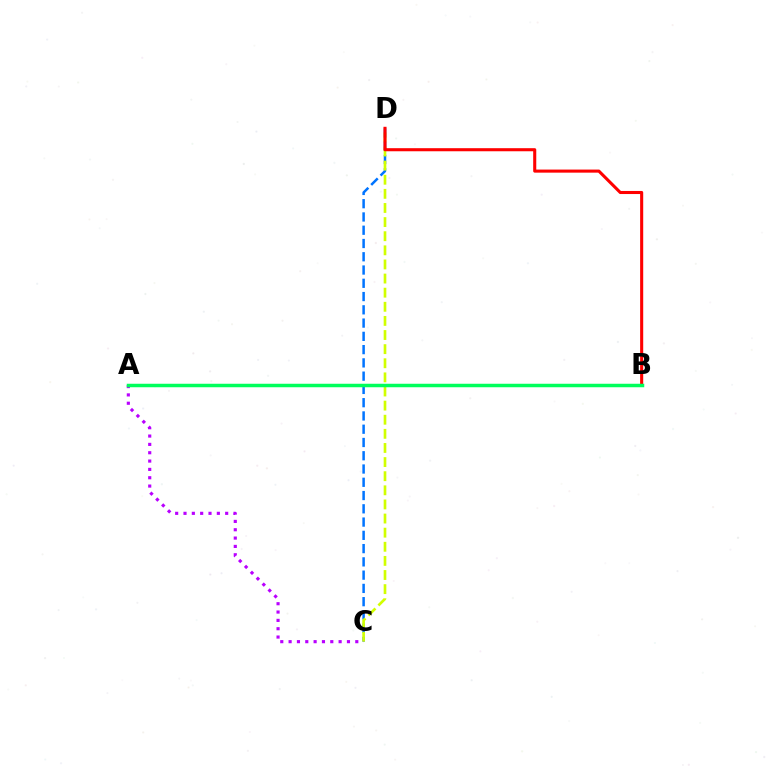{('C', 'D'): [{'color': '#0074ff', 'line_style': 'dashed', 'thickness': 1.8}, {'color': '#d1ff00', 'line_style': 'dashed', 'thickness': 1.92}], ('A', 'C'): [{'color': '#b900ff', 'line_style': 'dotted', 'thickness': 2.26}], ('B', 'D'): [{'color': '#ff0000', 'line_style': 'solid', 'thickness': 2.22}], ('A', 'B'): [{'color': '#00ff5c', 'line_style': 'solid', 'thickness': 2.52}]}